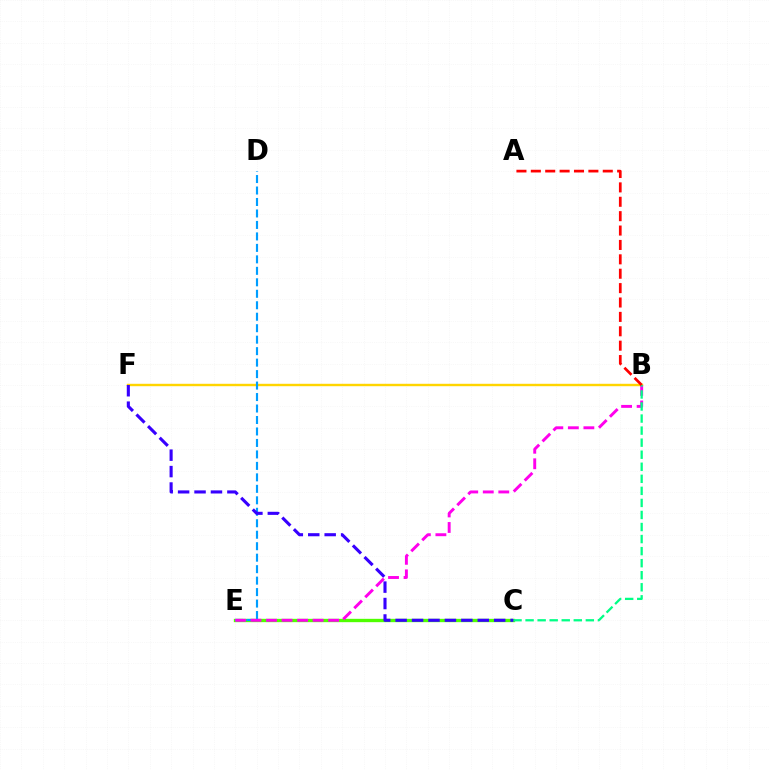{('C', 'E'): [{'color': '#4fff00', 'line_style': 'solid', 'thickness': 2.41}], ('B', 'F'): [{'color': '#ffd500', 'line_style': 'solid', 'thickness': 1.74}], ('D', 'E'): [{'color': '#009eff', 'line_style': 'dashed', 'thickness': 1.56}], ('B', 'E'): [{'color': '#ff00ed', 'line_style': 'dashed', 'thickness': 2.11}], ('B', 'C'): [{'color': '#00ff86', 'line_style': 'dashed', 'thickness': 1.64}], ('C', 'F'): [{'color': '#3700ff', 'line_style': 'dashed', 'thickness': 2.23}], ('A', 'B'): [{'color': '#ff0000', 'line_style': 'dashed', 'thickness': 1.95}]}